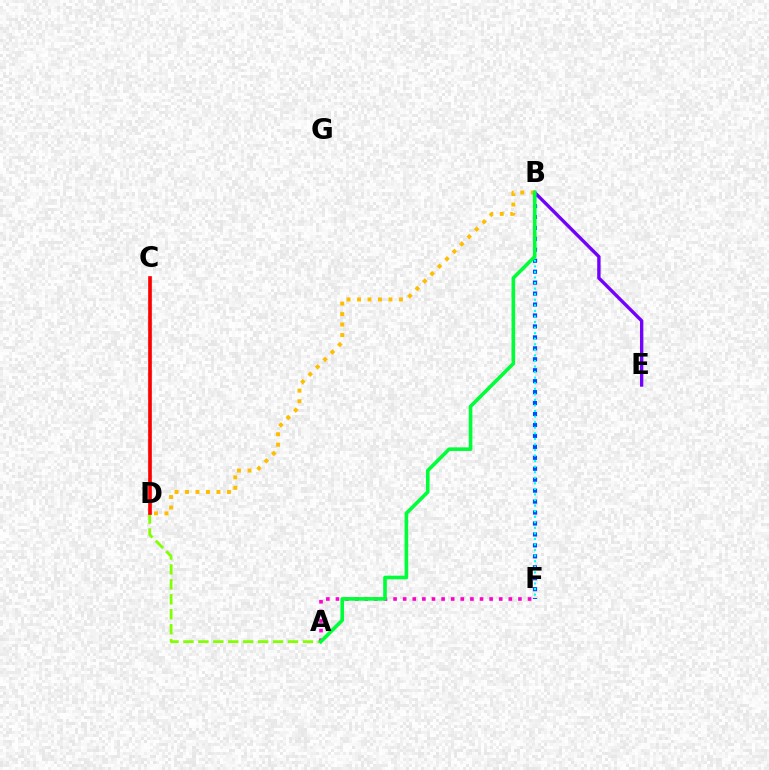{('A', 'D'): [{'color': '#84ff00', 'line_style': 'dashed', 'thickness': 2.03}], ('C', 'D'): [{'color': '#ff0000', 'line_style': 'solid', 'thickness': 2.64}], ('B', 'E'): [{'color': '#7200ff', 'line_style': 'solid', 'thickness': 2.42}], ('A', 'F'): [{'color': '#ff00cf', 'line_style': 'dotted', 'thickness': 2.61}], ('B', 'D'): [{'color': '#ffbd00', 'line_style': 'dotted', 'thickness': 2.85}], ('B', 'F'): [{'color': '#004bff', 'line_style': 'dotted', 'thickness': 2.97}, {'color': '#00fff6', 'line_style': 'dotted', 'thickness': 1.51}], ('A', 'B'): [{'color': '#00ff39', 'line_style': 'solid', 'thickness': 2.6}]}